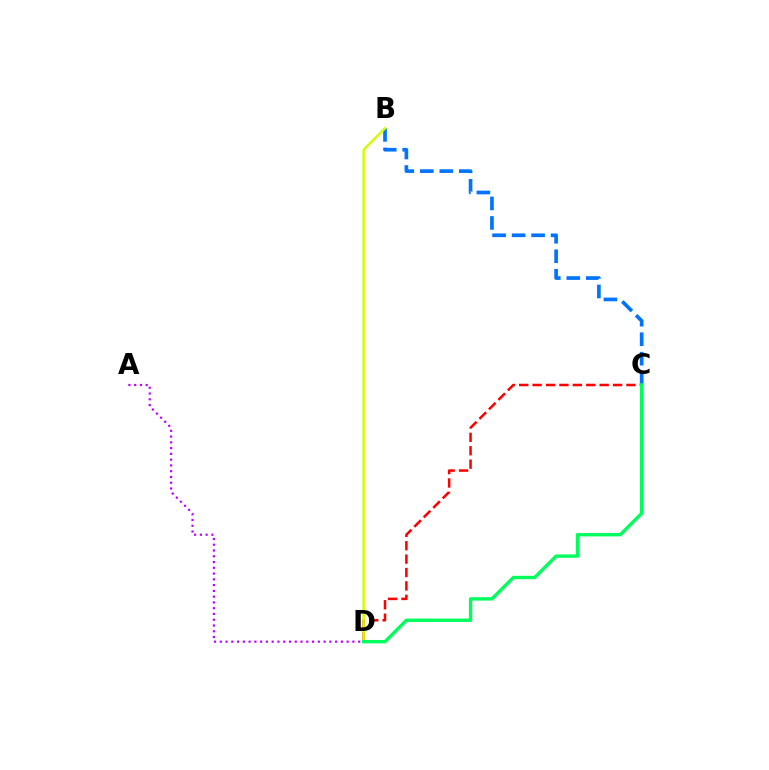{('C', 'D'): [{'color': '#ff0000', 'line_style': 'dashed', 'thickness': 1.82}, {'color': '#00ff5c', 'line_style': 'solid', 'thickness': 2.44}], ('B', 'C'): [{'color': '#0074ff', 'line_style': 'dashed', 'thickness': 2.65}], ('B', 'D'): [{'color': '#d1ff00', 'line_style': 'solid', 'thickness': 1.78}], ('A', 'D'): [{'color': '#b900ff', 'line_style': 'dotted', 'thickness': 1.57}]}